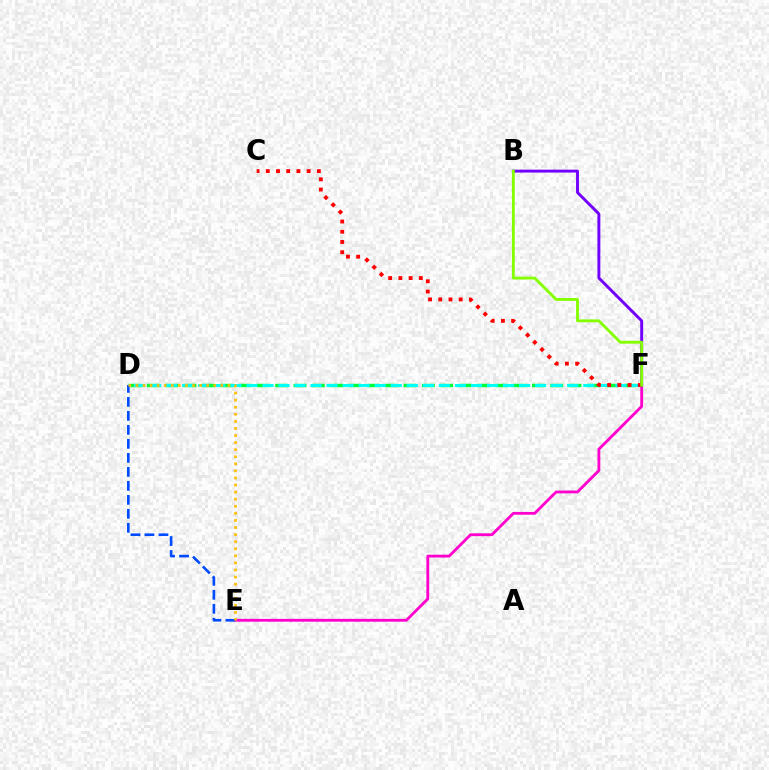{('E', 'F'): [{'color': '#ff00cf', 'line_style': 'solid', 'thickness': 2.03}], ('D', 'F'): [{'color': '#00ff39', 'line_style': 'dashed', 'thickness': 2.49}, {'color': '#00fff6', 'line_style': 'dashed', 'thickness': 2.18}], ('D', 'E'): [{'color': '#004bff', 'line_style': 'dashed', 'thickness': 1.9}, {'color': '#ffbd00', 'line_style': 'dotted', 'thickness': 1.92}], ('B', 'F'): [{'color': '#7200ff', 'line_style': 'solid', 'thickness': 2.09}, {'color': '#84ff00', 'line_style': 'solid', 'thickness': 2.05}], ('C', 'F'): [{'color': '#ff0000', 'line_style': 'dotted', 'thickness': 2.78}]}